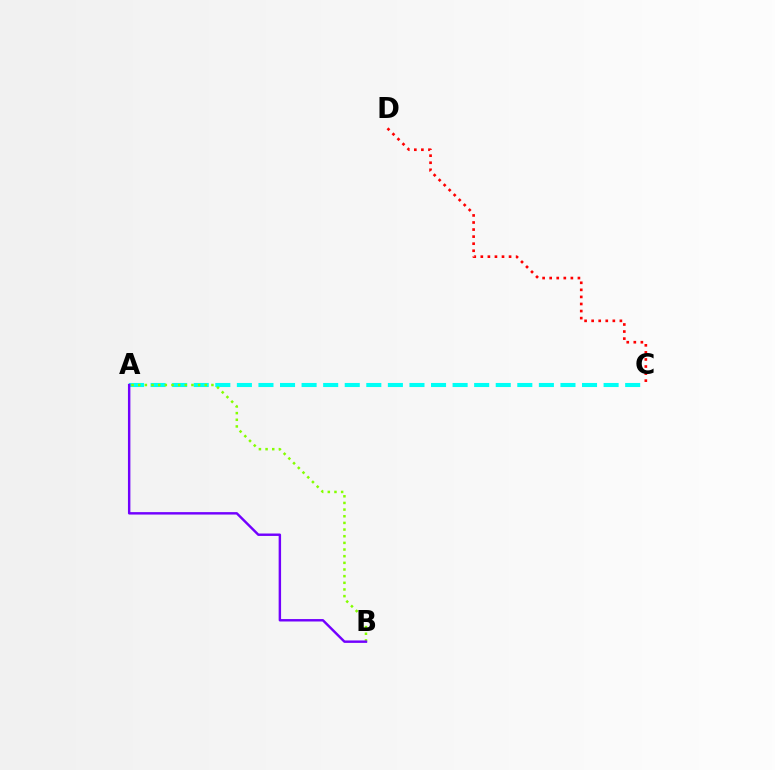{('A', 'C'): [{'color': '#00fff6', 'line_style': 'dashed', 'thickness': 2.93}], ('A', 'B'): [{'color': '#84ff00', 'line_style': 'dotted', 'thickness': 1.81}, {'color': '#7200ff', 'line_style': 'solid', 'thickness': 1.75}], ('C', 'D'): [{'color': '#ff0000', 'line_style': 'dotted', 'thickness': 1.92}]}